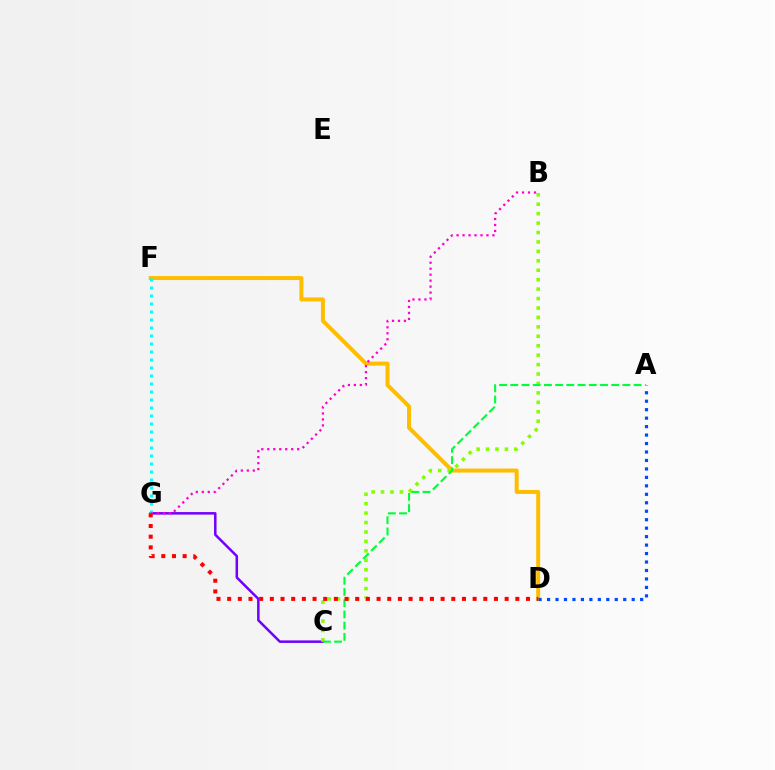{('D', 'F'): [{'color': '#ffbd00', 'line_style': 'solid', 'thickness': 2.87}], ('C', 'G'): [{'color': '#7200ff', 'line_style': 'solid', 'thickness': 1.81}], ('F', 'G'): [{'color': '#00fff6', 'line_style': 'dotted', 'thickness': 2.17}], ('B', 'C'): [{'color': '#84ff00', 'line_style': 'dotted', 'thickness': 2.56}], ('A', 'D'): [{'color': '#004bff', 'line_style': 'dotted', 'thickness': 2.3}], ('A', 'C'): [{'color': '#00ff39', 'line_style': 'dashed', 'thickness': 1.52}], ('B', 'G'): [{'color': '#ff00cf', 'line_style': 'dotted', 'thickness': 1.63}], ('D', 'G'): [{'color': '#ff0000', 'line_style': 'dotted', 'thickness': 2.9}]}